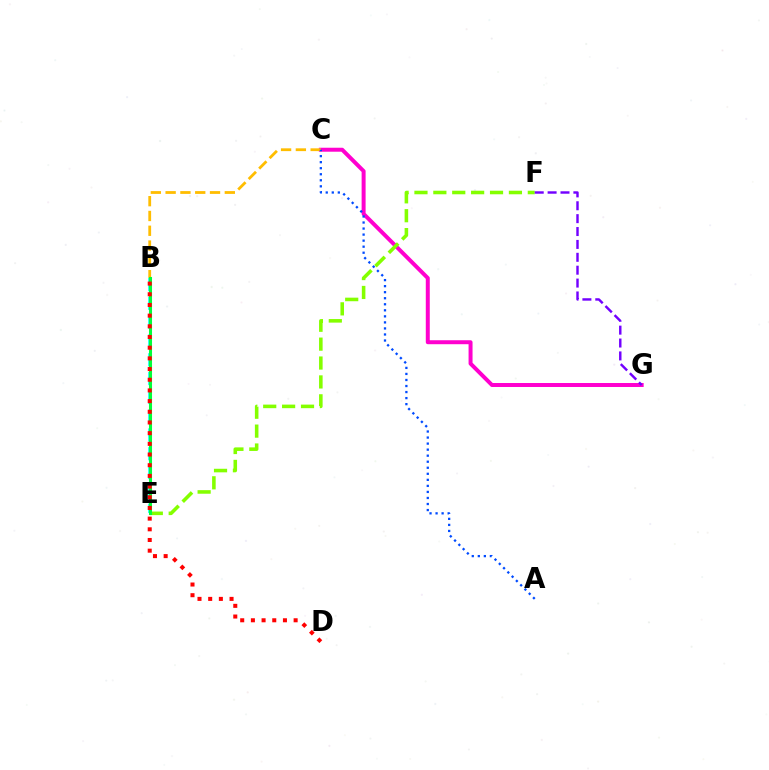{('C', 'G'): [{'color': '#ff00cf', 'line_style': 'solid', 'thickness': 2.86}], ('B', 'C'): [{'color': '#ffbd00', 'line_style': 'dashed', 'thickness': 2.01}], ('B', 'E'): [{'color': '#00fff6', 'line_style': 'dashed', 'thickness': 2.55}, {'color': '#00ff39', 'line_style': 'solid', 'thickness': 2.2}], ('A', 'C'): [{'color': '#004bff', 'line_style': 'dotted', 'thickness': 1.64}], ('E', 'F'): [{'color': '#84ff00', 'line_style': 'dashed', 'thickness': 2.57}], ('F', 'G'): [{'color': '#7200ff', 'line_style': 'dashed', 'thickness': 1.75}], ('B', 'D'): [{'color': '#ff0000', 'line_style': 'dotted', 'thickness': 2.9}]}